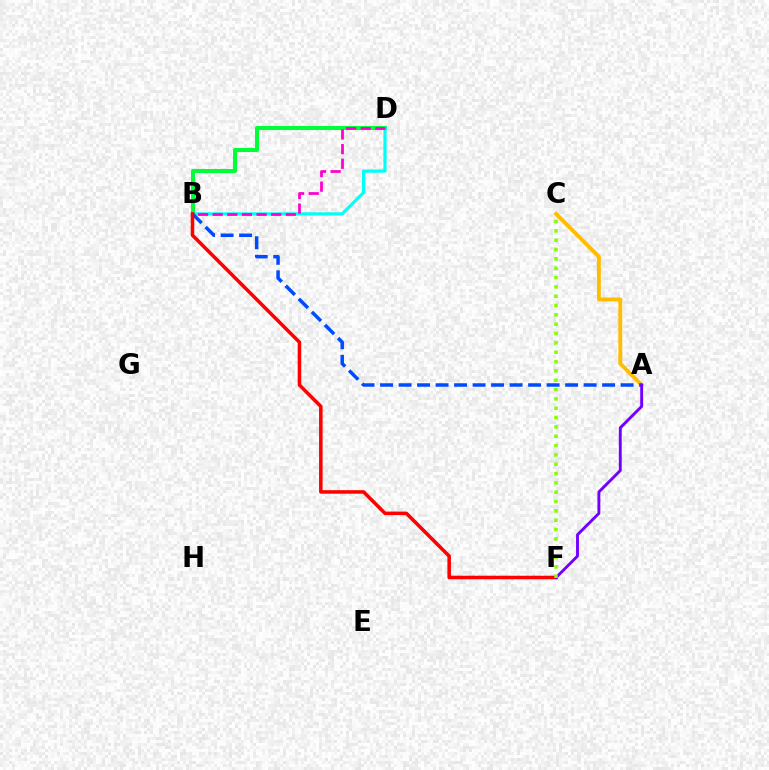{('A', 'C'): [{'color': '#ffbd00', 'line_style': 'solid', 'thickness': 2.8}], ('B', 'D'): [{'color': '#00ff39', 'line_style': 'solid', 'thickness': 2.93}, {'color': '#00fff6', 'line_style': 'solid', 'thickness': 2.31}, {'color': '#ff00cf', 'line_style': 'dashed', 'thickness': 1.99}], ('A', 'B'): [{'color': '#004bff', 'line_style': 'dashed', 'thickness': 2.51}], ('B', 'F'): [{'color': '#ff0000', 'line_style': 'solid', 'thickness': 2.55}], ('A', 'F'): [{'color': '#7200ff', 'line_style': 'solid', 'thickness': 2.08}], ('C', 'F'): [{'color': '#84ff00', 'line_style': 'dotted', 'thickness': 2.54}]}